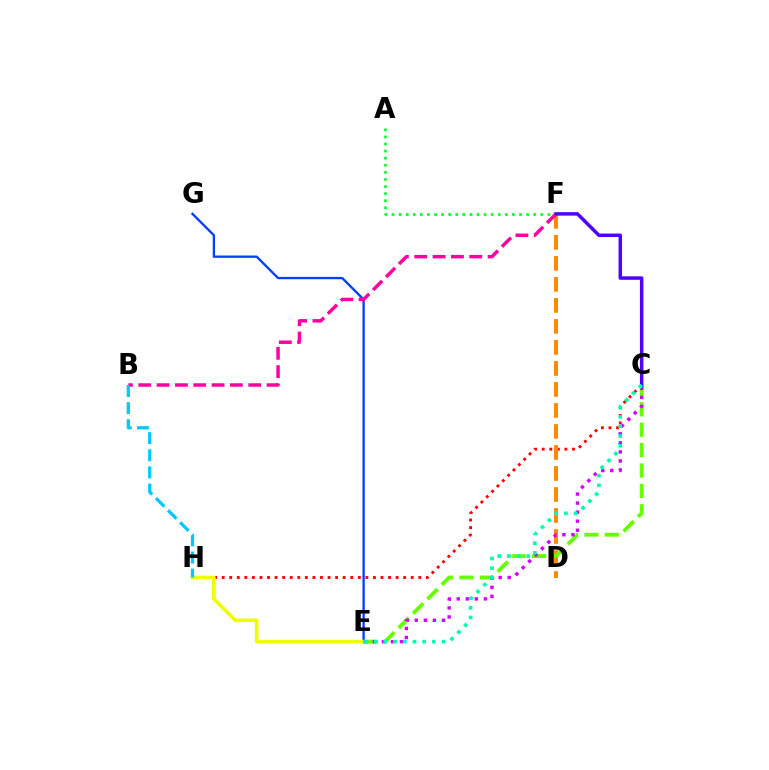{('E', 'G'): [{'color': '#003fff', 'line_style': 'solid', 'thickness': 1.67}], ('C', 'H'): [{'color': '#ff0000', 'line_style': 'dotted', 'thickness': 2.06}], ('E', 'H'): [{'color': '#eeff00', 'line_style': 'solid', 'thickness': 2.62}], ('D', 'F'): [{'color': '#ff8800', 'line_style': 'dashed', 'thickness': 2.85}], ('C', 'E'): [{'color': '#66ff00', 'line_style': 'dashed', 'thickness': 2.77}, {'color': '#d600ff', 'line_style': 'dotted', 'thickness': 2.46}, {'color': '#00ffaf', 'line_style': 'dotted', 'thickness': 2.63}], ('B', 'F'): [{'color': '#ff00a0', 'line_style': 'dashed', 'thickness': 2.49}], ('A', 'F'): [{'color': '#00ff27', 'line_style': 'dotted', 'thickness': 1.93}], ('B', 'H'): [{'color': '#00c7ff', 'line_style': 'dashed', 'thickness': 2.33}], ('C', 'F'): [{'color': '#4f00ff', 'line_style': 'solid', 'thickness': 2.51}]}